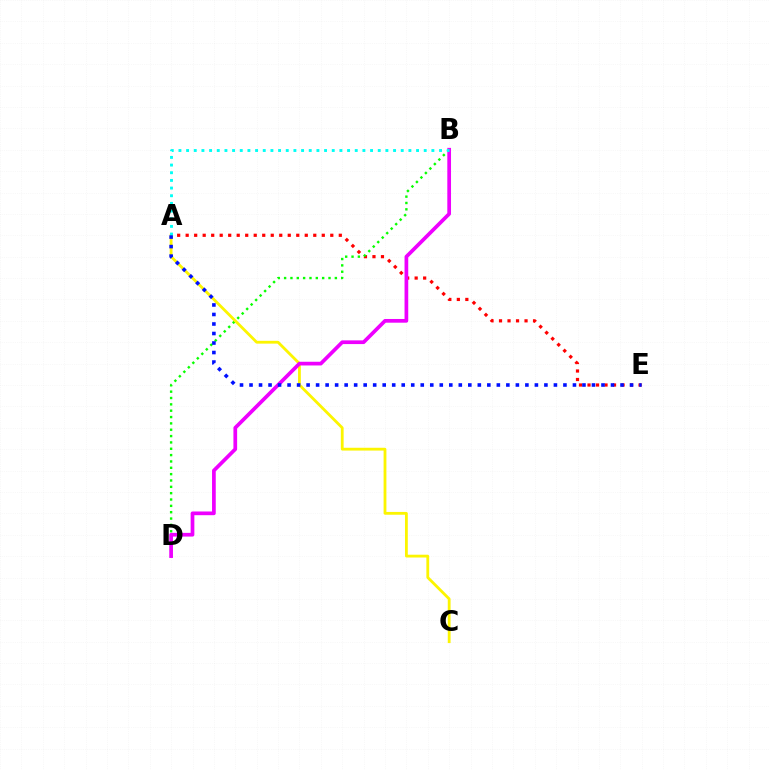{('A', 'E'): [{'color': '#ff0000', 'line_style': 'dotted', 'thickness': 2.31}, {'color': '#0010ff', 'line_style': 'dotted', 'thickness': 2.58}], ('B', 'D'): [{'color': '#08ff00', 'line_style': 'dotted', 'thickness': 1.72}, {'color': '#ee00ff', 'line_style': 'solid', 'thickness': 2.67}], ('A', 'C'): [{'color': '#fcf500', 'line_style': 'solid', 'thickness': 2.02}], ('A', 'B'): [{'color': '#00fff6', 'line_style': 'dotted', 'thickness': 2.08}]}